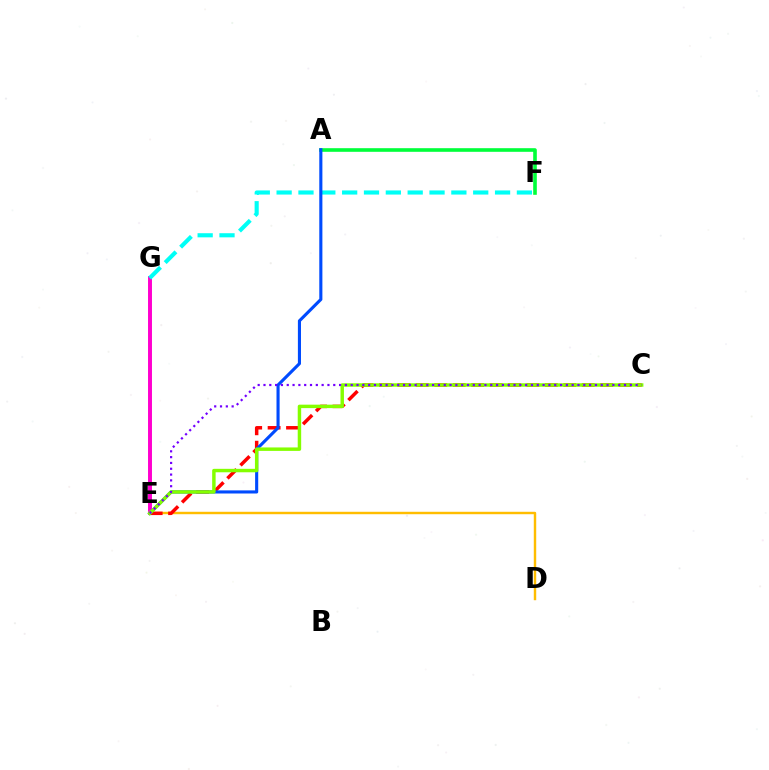{('A', 'F'): [{'color': '#00ff39', 'line_style': 'solid', 'thickness': 2.61}], ('E', 'G'): [{'color': '#ff00cf', 'line_style': 'solid', 'thickness': 2.84}], ('F', 'G'): [{'color': '#00fff6', 'line_style': 'dashed', 'thickness': 2.97}], ('D', 'E'): [{'color': '#ffbd00', 'line_style': 'solid', 'thickness': 1.75}], ('C', 'E'): [{'color': '#ff0000', 'line_style': 'dashed', 'thickness': 2.5}, {'color': '#84ff00', 'line_style': 'solid', 'thickness': 2.49}, {'color': '#7200ff', 'line_style': 'dotted', 'thickness': 1.58}], ('A', 'E'): [{'color': '#004bff', 'line_style': 'solid', 'thickness': 2.24}]}